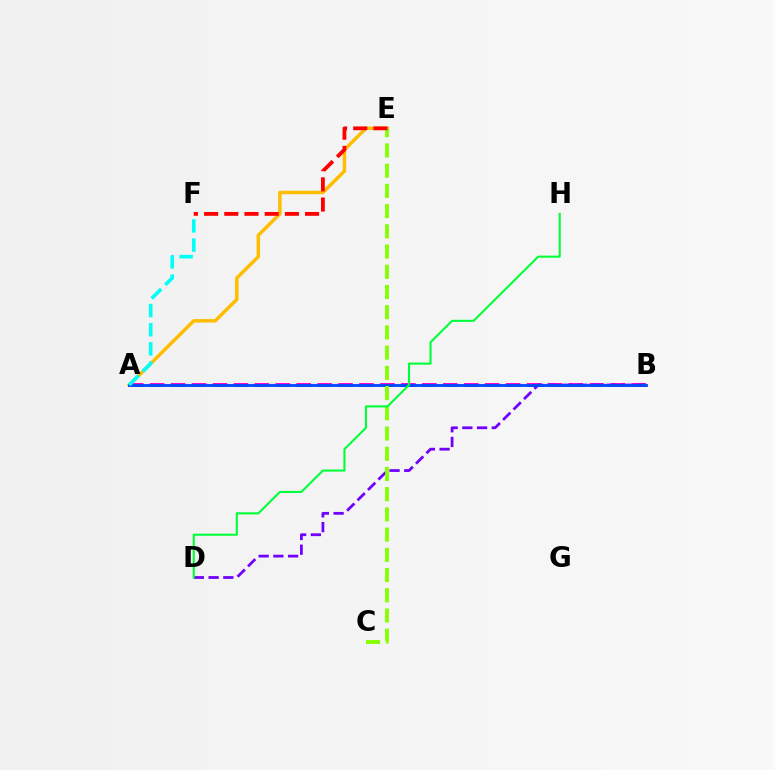{('A', 'E'): [{'color': '#ffbd00', 'line_style': 'solid', 'thickness': 2.5}], ('A', 'B'): [{'color': '#ff00cf', 'line_style': 'dashed', 'thickness': 2.84}, {'color': '#004bff', 'line_style': 'solid', 'thickness': 2.06}], ('B', 'D'): [{'color': '#7200ff', 'line_style': 'dashed', 'thickness': 2.0}], ('C', 'E'): [{'color': '#84ff00', 'line_style': 'dashed', 'thickness': 2.75}], ('D', 'H'): [{'color': '#00ff39', 'line_style': 'solid', 'thickness': 1.51}], ('E', 'F'): [{'color': '#ff0000', 'line_style': 'dashed', 'thickness': 2.74}], ('A', 'F'): [{'color': '#00fff6', 'line_style': 'dashed', 'thickness': 2.61}]}